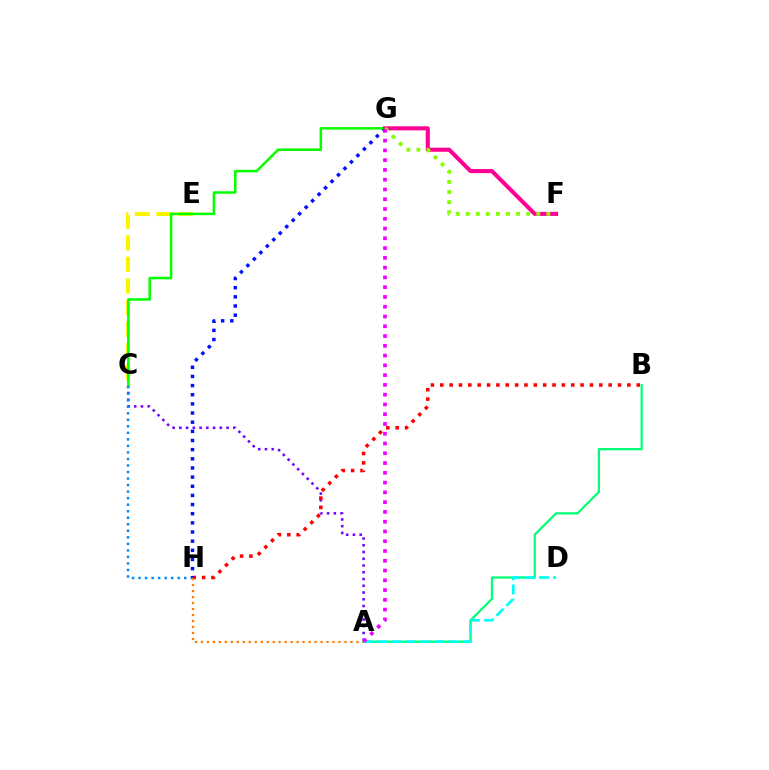{('A', 'C'): [{'color': '#7200ff', 'line_style': 'dotted', 'thickness': 1.83}], ('C', 'E'): [{'color': '#fcf500', 'line_style': 'dashed', 'thickness': 2.93}], ('C', 'H'): [{'color': '#008cff', 'line_style': 'dotted', 'thickness': 1.77}], ('B', 'H'): [{'color': '#ff0000', 'line_style': 'dotted', 'thickness': 2.54}], ('A', 'H'): [{'color': '#ff7c00', 'line_style': 'dotted', 'thickness': 1.63}], ('A', 'B'): [{'color': '#00ff74', 'line_style': 'solid', 'thickness': 1.62}], ('G', 'H'): [{'color': '#0010ff', 'line_style': 'dotted', 'thickness': 2.49}], ('C', 'G'): [{'color': '#08ff00', 'line_style': 'solid', 'thickness': 1.82}], ('F', 'G'): [{'color': '#ff0094', 'line_style': 'solid', 'thickness': 2.93}, {'color': '#84ff00', 'line_style': 'dotted', 'thickness': 2.74}], ('A', 'D'): [{'color': '#00fff6', 'line_style': 'dashed', 'thickness': 1.93}], ('A', 'G'): [{'color': '#ee00ff', 'line_style': 'dotted', 'thickness': 2.65}]}